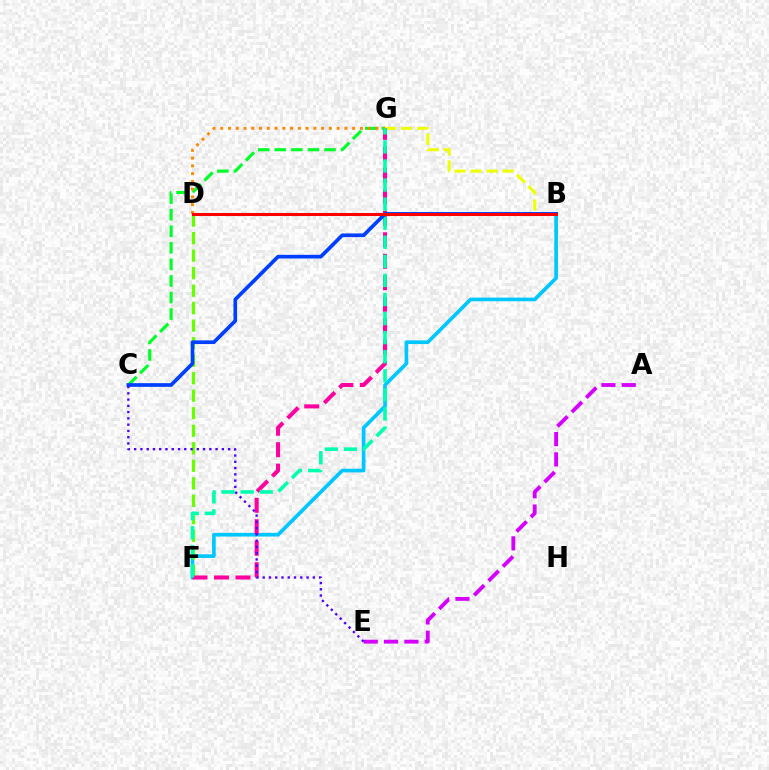{('B', 'F'): [{'color': '#00c7ff', 'line_style': 'solid', 'thickness': 2.64}], ('B', 'G'): [{'color': '#eeff00', 'line_style': 'dashed', 'thickness': 2.18}], ('D', 'F'): [{'color': '#66ff00', 'line_style': 'dashed', 'thickness': 2.38}], ('F', 'G'): [{'color': '#ff00a0', 'line_style': 'dashed', 'thickness': 2.92}, {'color': '#00ffaf', 'line_style': 'dashed', 'thickness': 2.59}], ('A', 'E'): [{'color': '#d600ff', 'line_style': 'dashed', 'thickness': 2.76}], ('C', 'G'): [{'color': '#00ff27', 'line_style': 'dashed', 'thickness': 2.25}], ('D', 'G'): [{'color': '#ff8800', 'line_style': 'dotted', 'thickness': 2.11}], ('B', 'C'): [{'color': '#003fff', 'line_style': 'solid', 'thickness': 2.65}], ('B', 'D'): [{'color': '#ff0000', 'line_style': 'solid', 'thickness': 2.19}], ('C', 'E'): [{'color': '#4f00ff', 'line_style': 'dotted', 'thickness': 1.7}]}